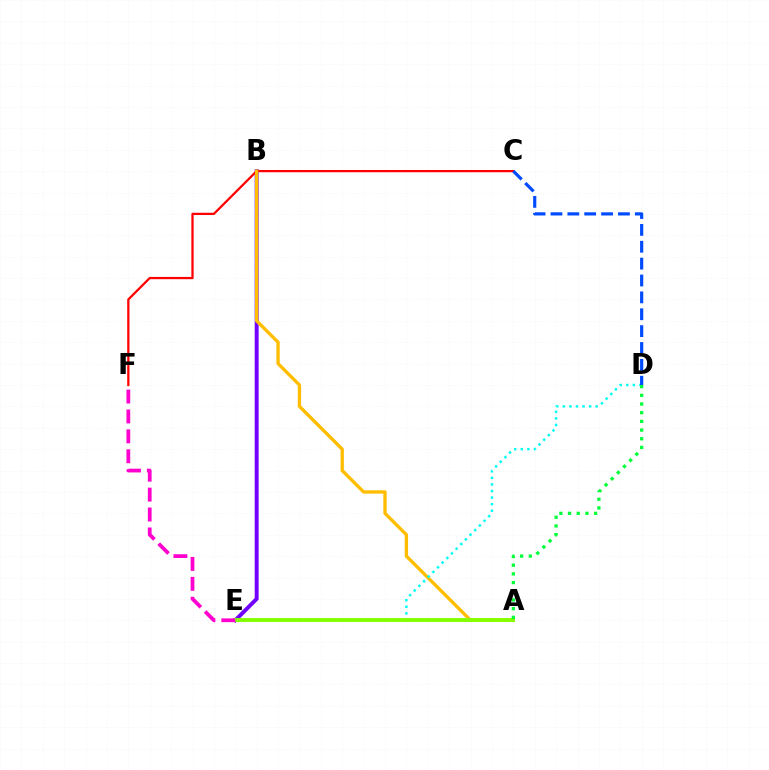{('B', 'E'): [{'color': '#7200ff', 'line_style': 'solid', 'thickness': 2.83}], ('C', 'F'): [{'color': '#ff0000', 'line_style': 'solid', 'thickness': 1.63}], ('A', 'B'): [{'color': '#ffbd00', 'line_style': 'solid', 'thickness': 2.4}], ('D', 'E'): [{'color': '#00fff6', 'line_style': 'dotted', 'thickness': 1.79}], ('A', 'E'): [{'color': '#84ff00', 'line_style': 'solid', 'thickness': 2.81}], ('A', 'D'): [{'color': '#00ff39', 'line_style': 'dotted', 'thickness': 2.36}], ('C', 'D'): [{'color': '#004bff', 'line_style': 'dashed', 'thickness': 2.29}], ('E', 'F'): [{'color': '#ff00cf', 'line_style': 'dashed', 'thickness': 2.71}]}